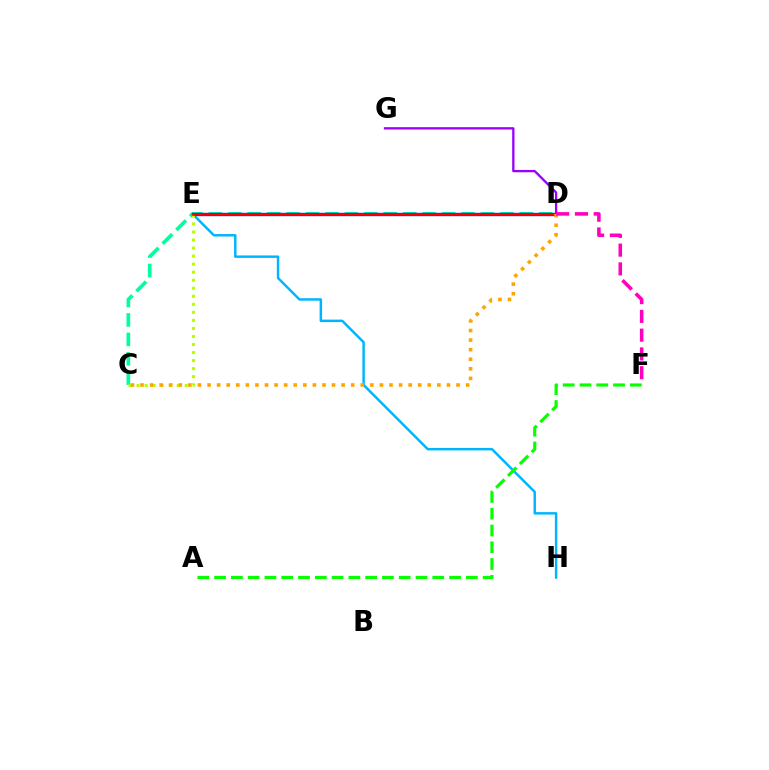{('D', 'G'): [{'color': '#9b00ff', 'line_style': 'solid', 'thickness': 1.67}], ('E', 'H'): [{'color': '#00b5ff', 'line_style': 'solid', 'thickness': 1.78}], ('C', 'D'): [{'color': '#00ff9d', 'line_style': 'dashed', 'thickness': 2.64}, {'color': '#ffa500', 'line_style': 'dotted', 'thickness': 2.6}], ('A', 'F'): [{'color': '#08ff00', 'line_style': 'dashed', 'thickness': 2.28}], ('D', 'E'): [{'color': '#0010ff', 'line_style': 'solid', 'thickness': 2.41}, {'color': '#ff0000', 'line_style': 'solid', 'thickness': 1.93}], ('C', 'E'): [{'color': '#b3ff00', 'line_style': 'dotted', 'thickness': 2.18}], ('D', 'F'): [{'color': '#ff00bd', 'line_style': 'dashed', 'thickness': 2.55}]}